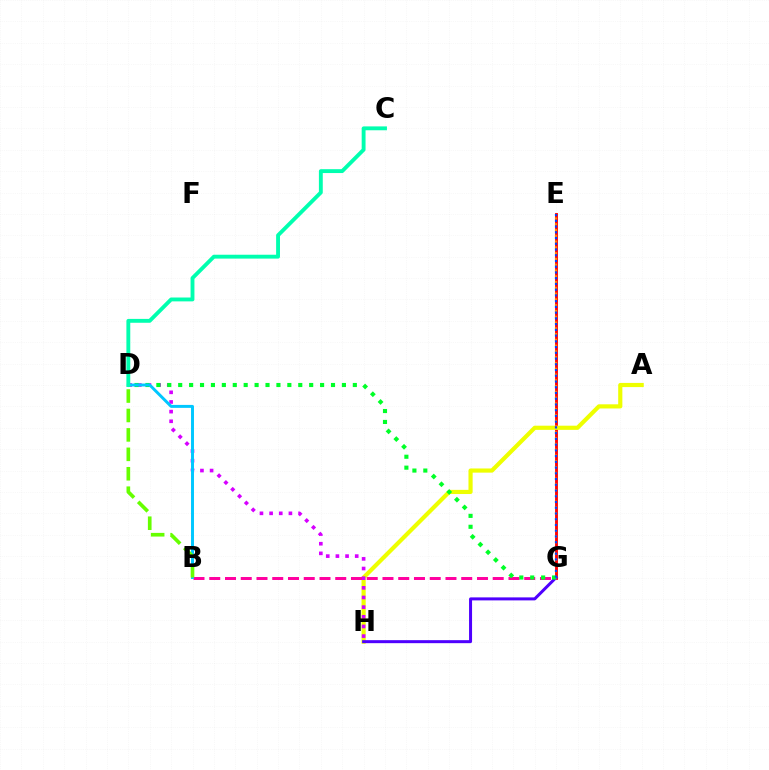{('E', 'G'): [{'color': '#ff0000', 'line_style': 'solid', 'thickness': 2.07}, {'color': '#ff8800', 'line_style': 'dotted', 'thickness': 1.57}, {'color': '#003fff', 'line_style': 'dotted', 'thickness': 1.56}], ('A', 'H'): [{'color': '#eeff00', 'line_style': 'solid', 'thickness': 3.0}], ('D', 'H'): [{'color': '#d600ff', 'line_style': 'dotted', 'thickness': 2.62}], ('G', 'H'): [{'color': '#4f00ff', 'line_style': 'solid', 'thickness': 2.16}], ('B', 'G'): [{'color': '#ff00a0', 'line_style': 'dashed', 'thickness': 2.14}], ('D', 'G'): [{'color': '#00ff27', 'line_style': 'dotted', 'thickness': 2.97}], ('B', 'D'): [{'color': '#00c7ff', 'line_style': 'solid', 'thickness': 2.13}, {'color': '#66ff00', 'line_style': 'dashed', 'thickness': 2.64}], ('C', 'D'): [{'color': '#00ffaf', 'line_style': 'solid', 'thickness': 2.78}]}